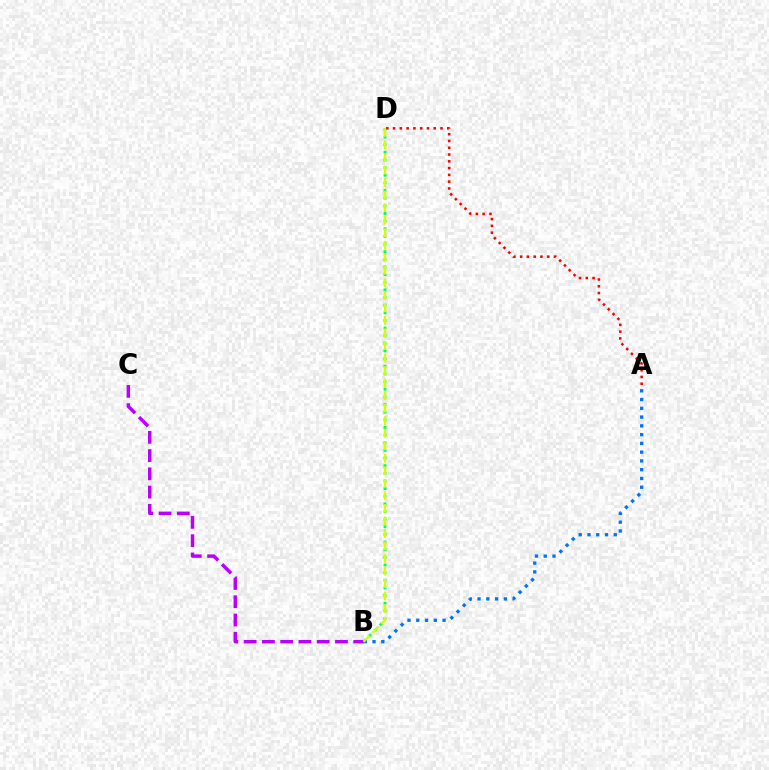{('B', 'D'): [{'color': '#00ff5c', 'line_style': 'dotted', 'thickness': 2.08}, {'color': '#d1ff00', 'line_style': 'dashed', 'thickness': 1.7}], ('A', 'D'): [{'color': '#ff0000', 'line_style': 'dotted', 'thickness': 1.84}], ('A', 'B'): [{'color': '#0074ff', 'line_style': 'dotted', 'thickness': 2.38}], ('B', 'C'): [{'color': '#b900ff', 'line_style': 'dashed', 'thickness': 2.48}]}